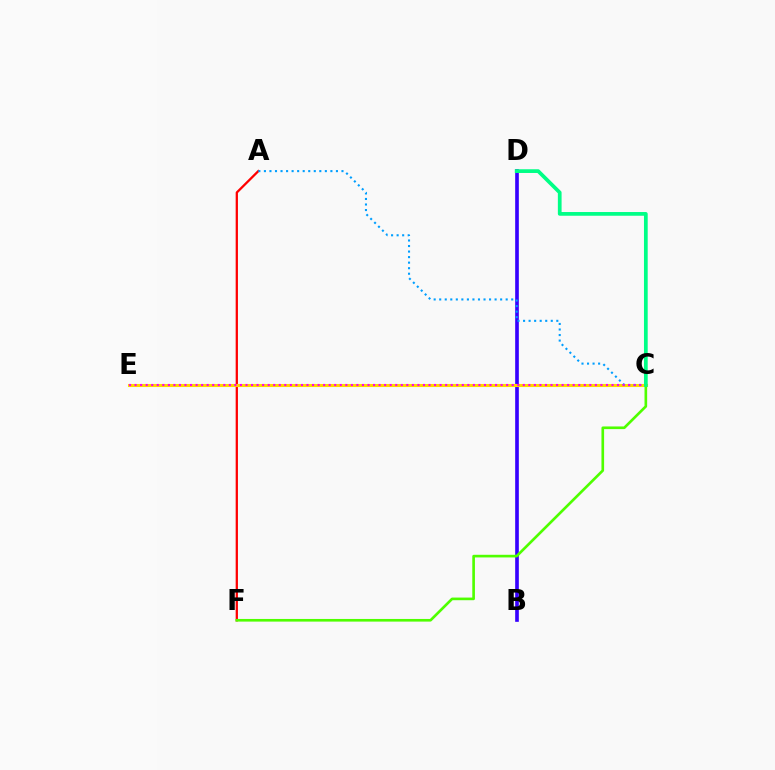{('B', 'D'): [{'color': '#3700ff', 'line_style': 'solid', 'thickness': 2.63}], ('A', 'F'): [{'color': '#ff0000', 'line_style': 'solid', 'thickness': 1.64}], ('C', 'E'): [{'color': '#ffd500', 'line_style': 'solid', 'thickness': 2.22}, {'color': '#ff00ed', 'line_style': 'dotted', 'thickness': 1.51}], ('A', 'C'): [{'color': '#009eff', 'line_style': 'dotted', 'thickness': 1.51}], ('C', 'F'): [{'color': '#4fff00', 'line_style': 'solid', 'thickness': 1.91}], ('C', 'D'): [{'color': '#00ff86', 'line_style': 'solid', 'thickness': 2.68}]}